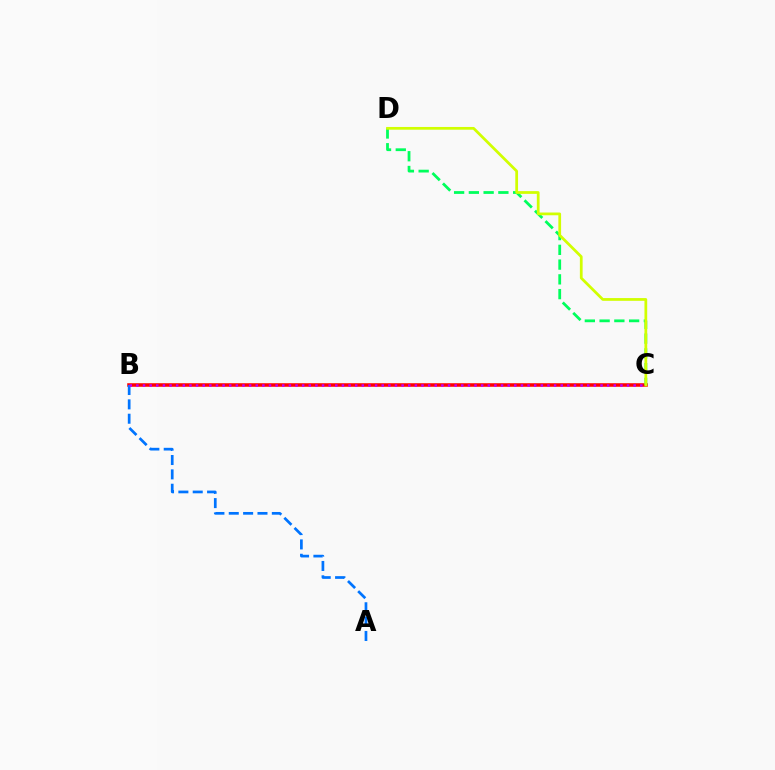{('B', 'C'): [{'color': '#ff0000', 'line_style': 'solid', 'thickness': 2.55}, {'color': '#b900ff', 'line_style': 'dotted', 'thickness': 1.8}], ('A', 'B'): [{'color': '#0074ff', 'line_style': 'dashed', 'thickness': 1.95}], ('C', 'D'): [{'color': '#00ff5c', 'line_style': 'dashed', 'thickness': 2.0}, {'color': '#d1ff00', 'line_style': 'solid', 'thickness': 1.98}]}